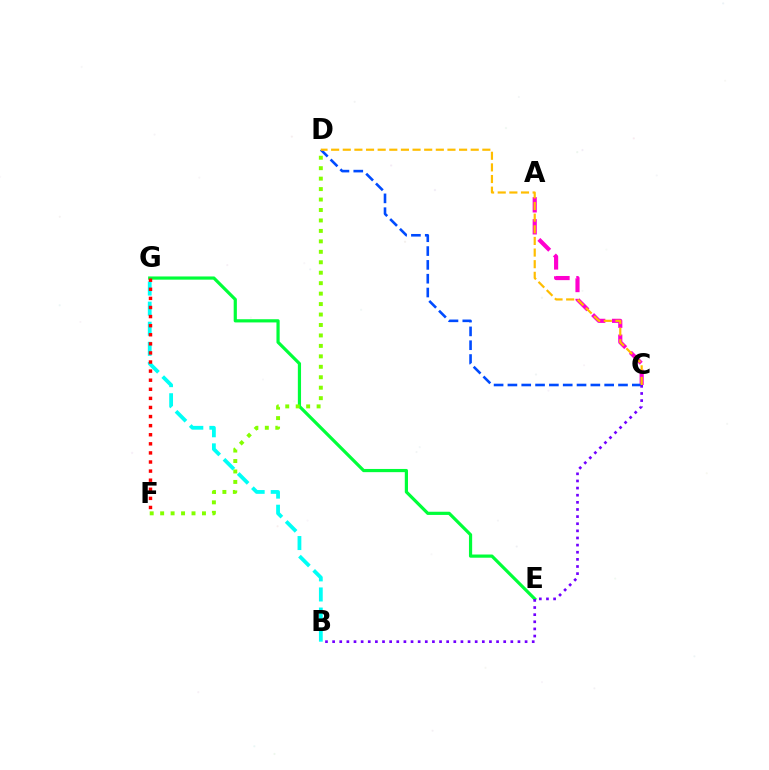{('B', 'G'): [{'color': '#00fff6', 'line_style': 'dashed', 'thickness': 2.73}], ('A', 'C'): [{'color': '#ff00cf', 'line_style': 'dashed', 'thickness': 2.99}], ('E', 'G'): [{'color': '#00ff39', 'line_style': 'solid', 'thickness': 2.3}], ('C', 'D'): [{'color': '#004bff', 'line_style': 'dashed', 'thickness': 1.88}, {'color': '#ffbd00', 'line_style': 'dashed', 'thickness': 1.58}], ('F', 'G'): [{'color': '#ff0000', 'line_style': 'dotted', 'thickness': 2.47}], ('D', 'F'): [{'color': '#84ff00', 'line_style': 'dotted', 'thickness': 2.84}], ('B', 'C'): [{'color': '#7200ff', 'line_style': 'dotted', 'thickness': 1.94}]}